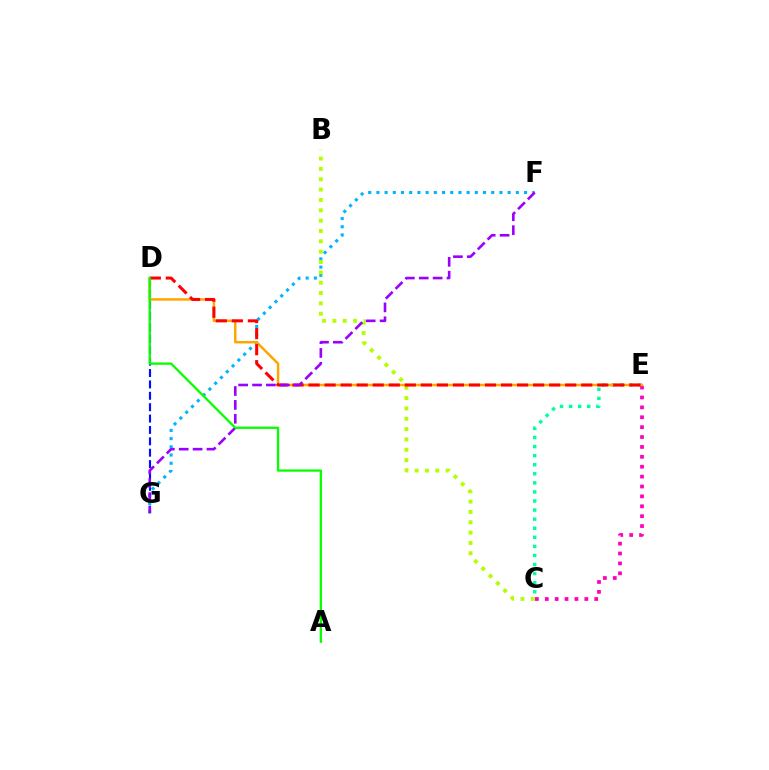{('D', 'G'): [{'color': '#0010ff', 'line_style': 'dashed', 'thickness': 1.55}], ('F', 'G'): [{'color': '#00b5ff', 'line_style': 'dotted', 'thickness': 2.23}, {'color': '#9b00ff', 'line_style': 'dashed', 'thickness': 1.89}], ('C', 'E'): [{'color': '#00ff9d', 'line_style': 'dotted', 'thickness': 2.47}, {'color': '#ff00bd', 'line_style': 'dotted', 'thickness': 2.69}], ('B', 'C'): [{'color': '#b3ff00', 'line_style': 'dotted', 'thickness': 2.81}], ('D', 'E'): [{'color': '#ffa500', 'line_style': 'solid', 'thickness': 1.79}, {'color': '#ff0000', 'line_style': 'dashed', 'thickness': 2.18}], ('A', 'D'): [{'color': '#08ff00', 'line_style': 'solid', 'thickness': 1.66}]}